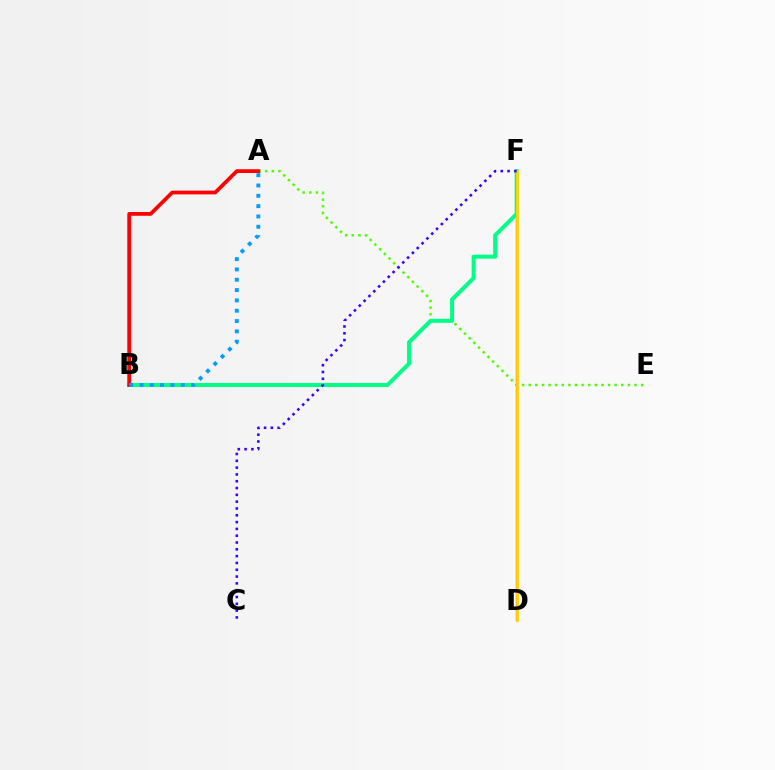{('A', 'E'): [{'color': '#4fff00', 'line_style': 'dotted', 'thickness': 1.8}], ('D', 'F'): [{'color': '#ff00ed', 'line_style': 'solid', 'thickness': 1.66}, {'color': '#ffd500', 'line_style': 'solid', 'thickness': 2.03}], ('B', 'F'): [{'color': '#00ff86', 'line_style': 'solid', 'thickness': 2.87}], ('A', 'B'): [{'color': '#ff0000', 'line_style': 'solid', 'thickness': 2.7}, {'color': '#009eff', 'line_style': 'dotted', 'thickness': 2.8}], ('C', 'F'): [{'color': '#3700ff', 'line_style': 'dotted', 'thickness': 1.85}]}